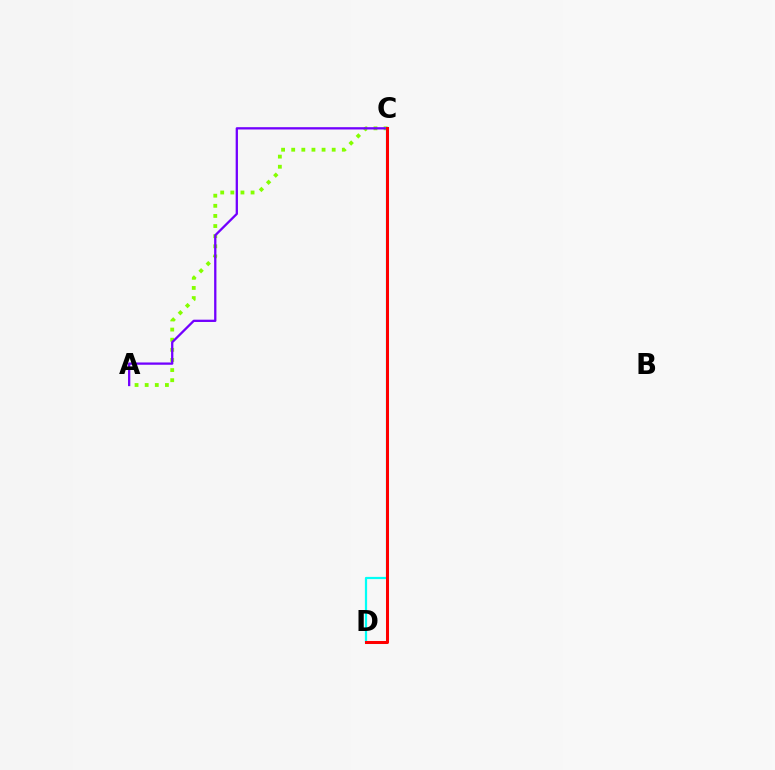{('A', 'C'): [{'color': '#84ff00', 'line_style': 'dotted', 'thickness': 2.75}, {'color': '#7200ff', 'line_style': 'solid', 'thickness': 1.65}], ('C', 'D'): [{'color': '#00fff6', 'line_style': 'solid', 'thickness': 1.6}, {'color': '#ff0000', 'line_style': 'solid', 'thickness': 2.18}]}